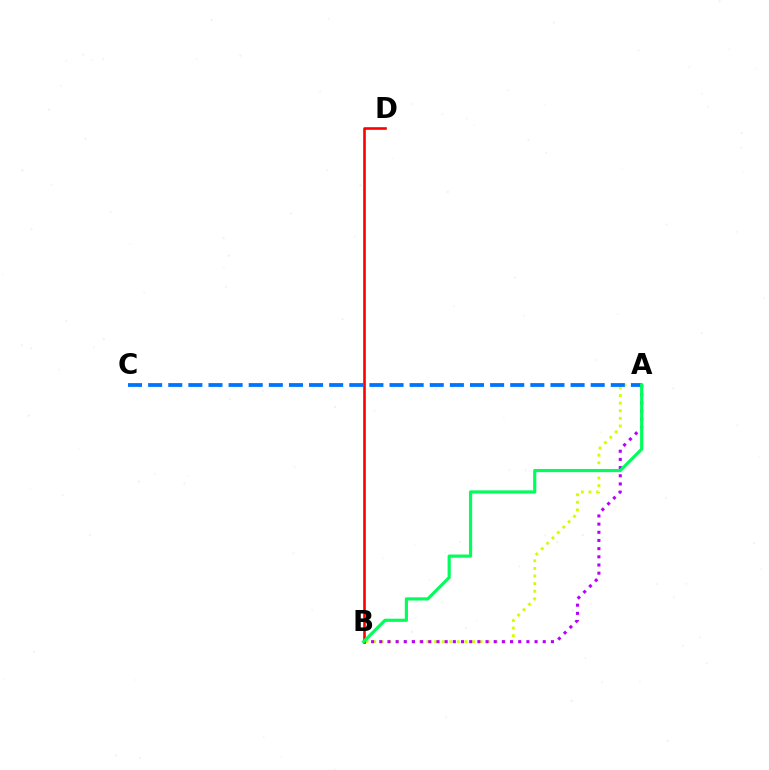{('A', 'B'): [{'color': '#d1ff00', 'line_style': 'dotted', 'thickness': 2.07}, {'color': '#b900ff', 'line_style': 'dotted', 'thickness': 2.22}, {'color': '#00ff5c', 'line_style': 'solid', 'thickness': 2.28}], ('B', 'D'): [{'color': '#ff0000', 'line_style': 'solid', 'thickness': 1.88}], ('A', 'C'): [{'color': '#0074ff', 'line_style': 'dashed', 'thickness': 2.73}]}